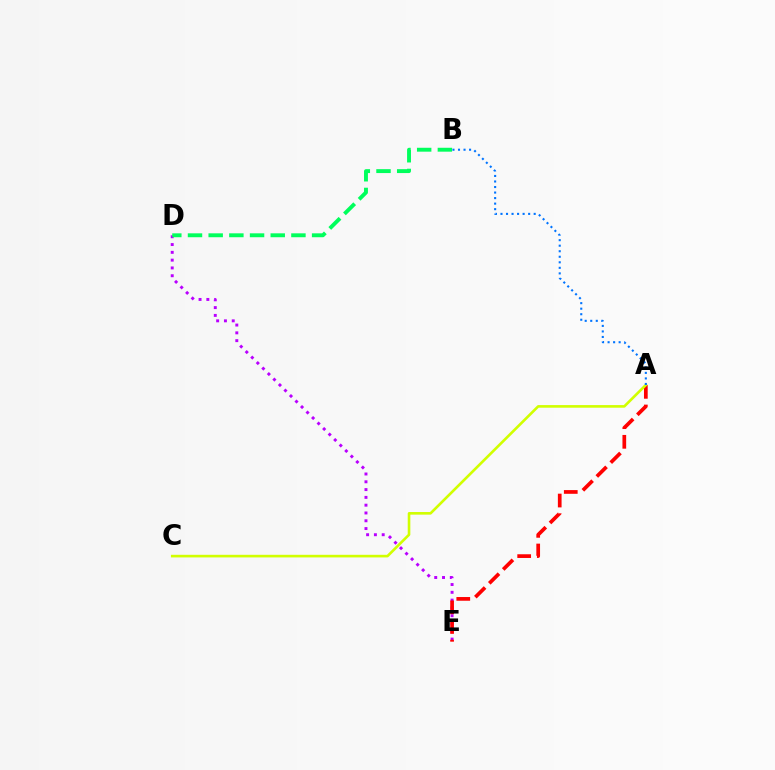{('D', 'E'): [{'color': '#b900ff', 'line_style': 'dotted', 'thickness': 2.12}], ('A', 'E'): [{'color': '#ff0000', 'line_style': 'dashed', 'thickness': 2.67}], ('B', 'D'): [{'color': '#00ff5c', 'line_style': 'dashed', 'thickness': 2.81}], ('A', 'C'): [{'color': '#d1ff00', 'line_style': 'solid', 'thickness': 1.89}], ('A', 'B'): [{'color': '#0074ff', 'line_style': 'dotted', 'thickness': 1.5}]}